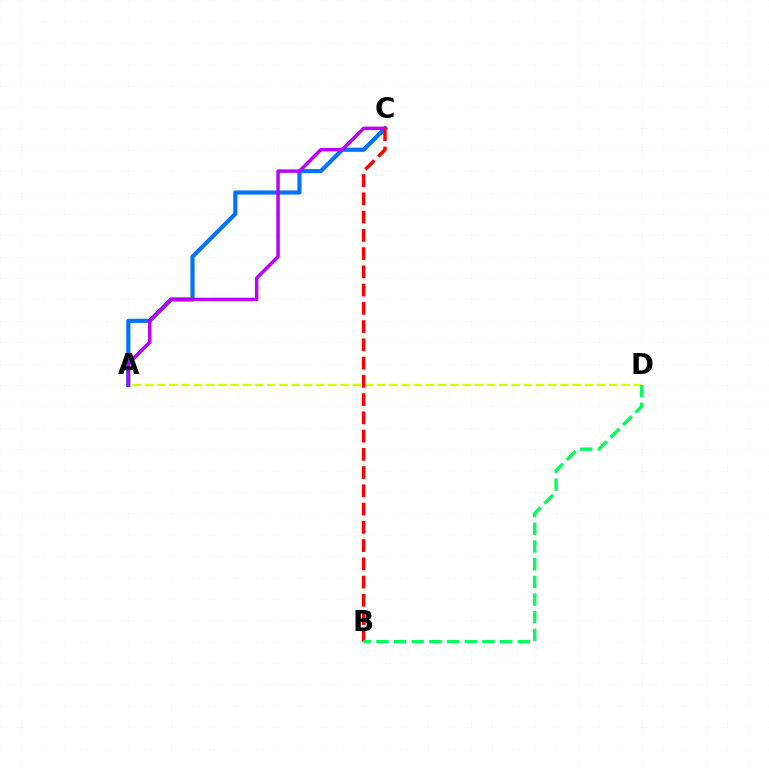{('A', 'C'): [{'color': '#0074ff', 'line_style': 'solid', 'thickness': 3.0}, {'color': '#b900ff', 'line_style': 'solid', 'thickness': 2.49}], ('A', 'D'): [{'color': '#d1ff00', 'line_style': 'dashed', 'thickness': 1.66}], ('B', 'C'): [{'color': '#ff0000', 'line_style': 'dashed', 'thickness': 2.48}], ('B', 'D'): [{'color': '#00ff5c', 'line_style': 'dashed', 'thickness': 2.4}]}